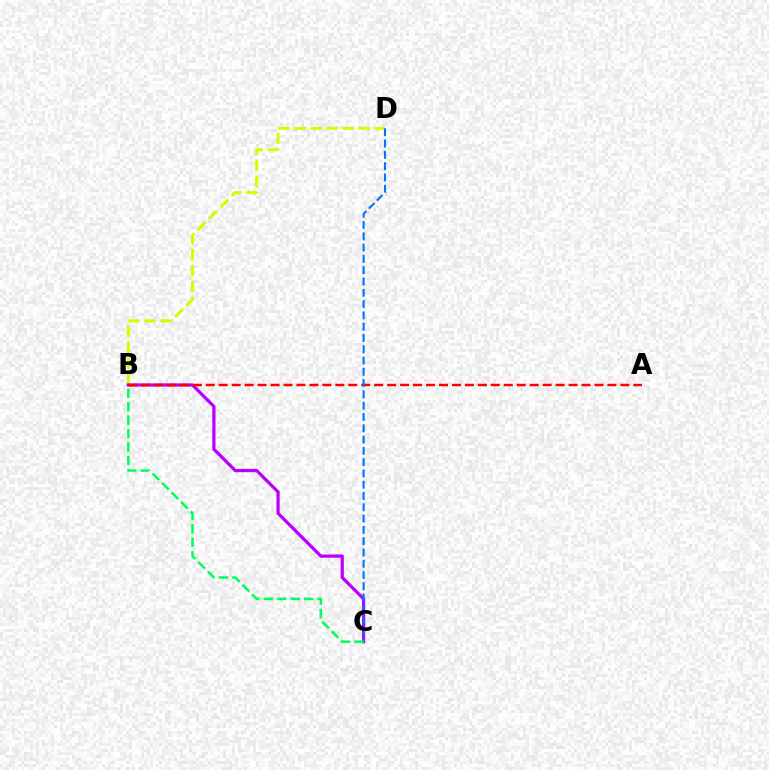{('B', 'D'): [{'color': '#d1ff00', 'line_style': 'dashed', 'thickness': 2.18}], ('B', 'C'): [{'color': '#b900ff', 'line_style': 'solid', 'thickness': 2.33}, {'color': '#00ff5c', 'line_style': 'dashed', 'thickness': 1.82}], ('A', 'B'): [{'color': '#ff0000', 'line_style': 'dashed', 'thickness': 1.76}], ('C', 'D'): [{'color': '#0074ff', 'line_style': 'dashed', 'thickness': 1.53}]}